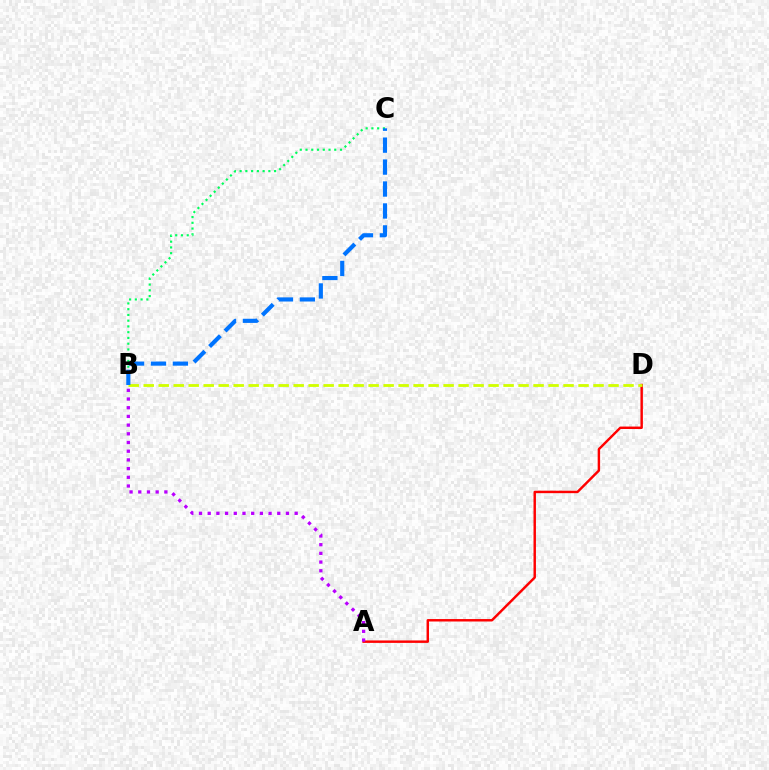{('B', 'C'): [{'color': '#00ff5c', 'line_style': 'dotted', 'thickness': 1.56}, {'color': '#0074ff', 'line_style': 'dashed', 'thickness': 2.98}], ('A', 'D'): [{'color': '#ff0000', 'line_style': 'solid', 'thickness': 1.76}], ('B', 'D'): [{'color': '#d1ff00', 'line_style': 'dashed', 'thickness': 2.04}], ('A', 'B'): [{'color': '#b900ff', 'line_style': 'dotted', 'thickness': 2.36}]}